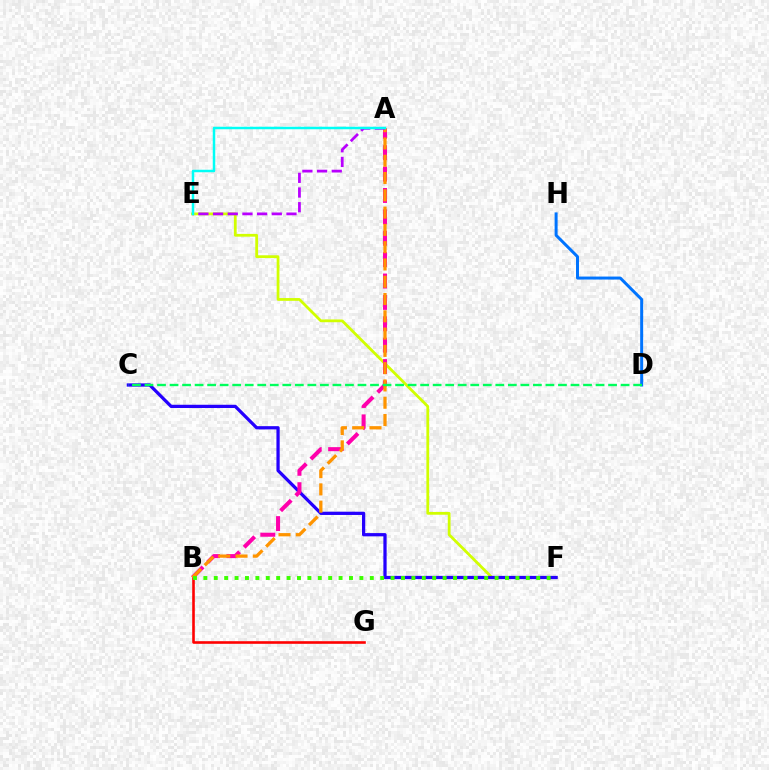{('E', 'F'): [{'color': '#d1ff00', 'line_style': 'solid', 'thickness': 2.0}], ('C', 'F'): [{'color': '#2500ff', 'line_style': 'solid', 'thickness': 2.34}], ('A', 'B'): [{'color': '#ff00ac', 'line_style': 'dashed', 'thickness': 2.91}, {'color': '#ff9400', 'line_style': 'dashed', 'thickness': 2.35}], ('B', 'G'): [{'color': '#ff0000', 'line_style': 'solid', 'thickness': 1.88}], ('D', 'H'): [{'color': '#0074ff', 'line_style': 'solid', 'thickness': 2.15}], ('A', 'E'): [{'color': '#b900ff', 'line_style': 'dashed', 'thickness': 1.99}, {'color': '#00fff6', 'line_style': 'solid', 'thickness': 1.79}], ('C', 'D'): [{'color': '#00ff5c', 'line_style': 'dashed', 'thickness': 1.7}], ('B', 'F'): [{'color': '#3dff00', 'line_style': 'dotted', 'thickness': 2.83}]}